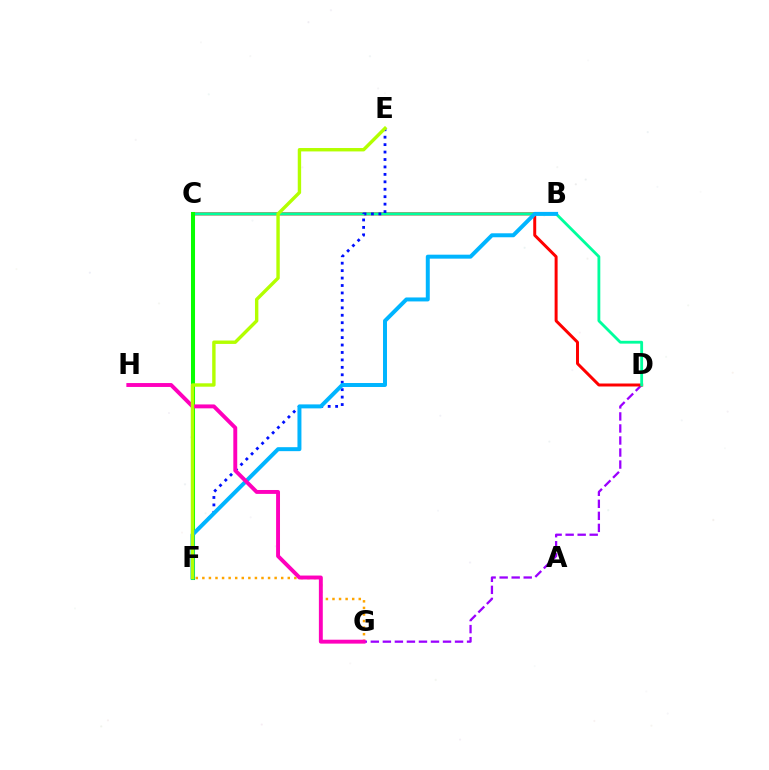{('F', 'G'): [{'color': '#ffa500', 'line_style': 'dotted', 'thickness': 1.79}], ('D', 'G'): [{'color': '#9b00ff', 'line_style': 'dashed', 'thickness': 1.63}], ('C', 'D'): [{'color': '#ff0000', 'line_style': 'solid', 'thickness': 2.14}, {'color': '#00ff9d', 'line_style': 'solid', 'thickness': 2.03}], ('C', 'F'): [{'color': '#08ff00', 'line_style': 'solid', 'thickness': 2.92}], ('E', 'F'): [{'color': '#0010ff', 'line_style': 'dotted', 'thickness': 2.02}, {'color': '#b3ff00', 'line_style': 'solid', 'thickness': 2.45}], ('B', 'F'): [{'color': '#00b5ff', 'line_style': 'solid', 'thickness': 2.86}], ('G', 'H'): [{'color': '#ff00bd', 'line_style': 'solid', 'thickness': 2.81}]}